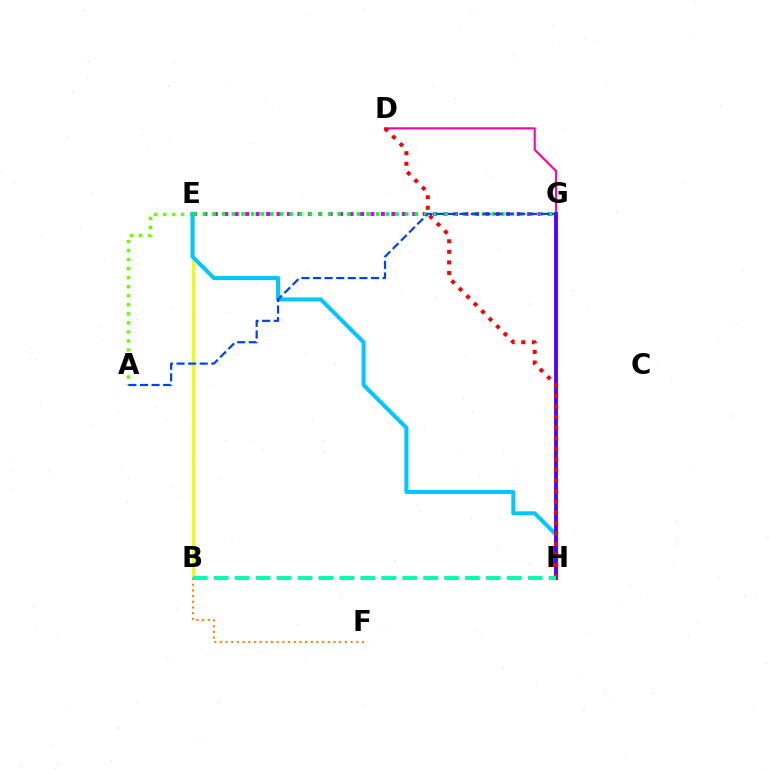{('B', 'E'): [{'color': '#eeff00', 'line_style': 'solid', 'thickness': 2.13}], ('A', 'E'): [{'color': '#66ff00', 'line_style': 'dotted', 'thickness': 2.45}], ('E', 'H'): [{'color': '#00c7ff', 'line_style': 'solid', 'thickness': 2.9}], ('B', 'F'): [{'color': '#ff8800', 'line_style': 'dotted', 'thickness': 1.54}], ('D', 'G'): [{'color': '#ff00a0', 'line_style': 'solid', 'thickness': 1.51}], ('E', 'G'): [{'color': '#d600ff', 'line_style': 'dotted', 'thickness': 2.84}, {'color': '#00ff27', 'line_style': 'dotted', 'thickness': 2.62}], ('G', 'H'): [{'color': '#4f00ff', 'line_style': 'solid', 'thickness': 2.76}], ('D', 'H'): [{'color': '#ff0000', 'line_style': 'dotted', 'thickness': 2.87}], ('A', 'G'): [{'color': '#003fff', 'line_style': 'dashed', 'thickness': 1.57}], ('B', 'H'): [{'color': '#00ffaf', 'line_style': 'dashed', 'thickness': 2.84}]}